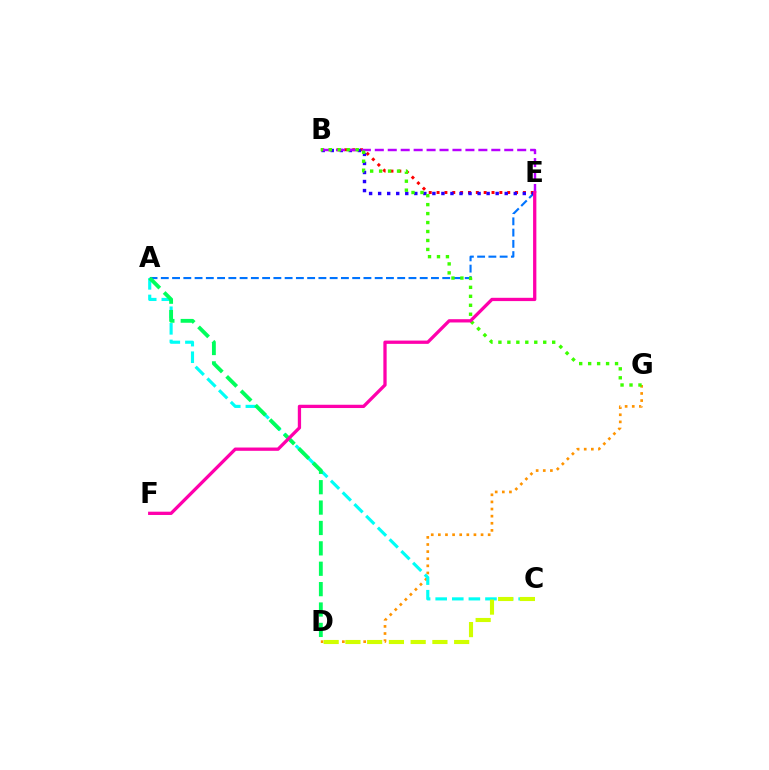{('A', 'E'): [{'color': '#0074ff', 'line_style': 'dashed', 'thickness': 1.53}], ('D', 'G'): [{'color': '#ff9400', 'line_style': 'dotted', 'thickness': 1.93}], ('B', 'E'): [{'color': '#ff0000', 'line_style': 'dotted', 'thickness': 2.13}, {'color': '#2500ff', 'line_style': 'dotted', 'thickness': 2.46}, {'color': '#b900ff', 'line_style': 'dashed', 'thickness': 1.76}], ('A', 'C'): [{'color': '#00fff6', 'line_style': 'dashed', 'thickness': 2.25}], ('C', 'D'): [{'color': '#d1ff00', 'line_style': 'dashed', 'thickness': 2.95}], ('B', 'G'): [{'color': '#3dff00', 'line_style': 'dotted', 'thickness': 2.44}], ('A', 'D'): [{'color': '#00ff5c', 'line_style': 'dashed', 'thickness': 2.77}], ('E', 'F'): [{'color': '#ff00ac', 'line_style': 'solid', 'thickness': 2.36}]}